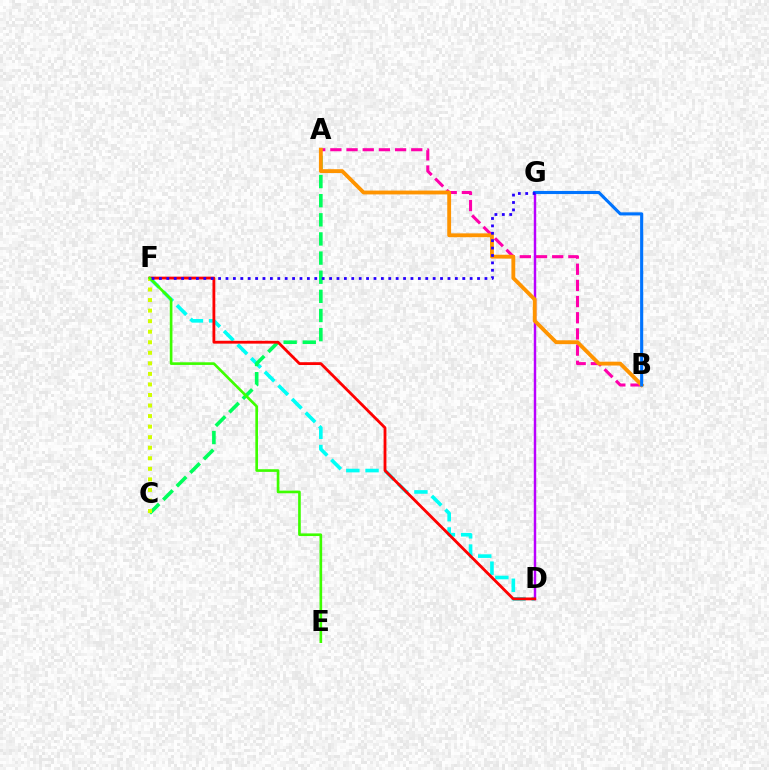{('A', 'B'): [{'color': '#ff00ac', 'line_style': 'dashed', 'thickness': 2.2}, {'color': '#ff9400', 'line_style': 'solid', 'thickness': 2.77}], ('D', 'F'): [{'color': '#00fff6', 'line_style': 'dashed', 'thickness': 2.61}, {'color': '#ff0000', 'line_style': 'solid', 'thickness': 2.03}], ('D', 'G'): [{'color': '#b900ff', 'line_style': 'solid', 'thickness': 1.76}], ('A', 'C'): [{'color': '#00ff5c', 'line_style': 'dashed', 'thickness': 2.6}], ('C', 'F'): [{'color': '#d1ff00', 'line_style': 'dotted', 'thickness': 2.87}], ('B', 'G'): [{'color': '#0074ff', 'line_style': 'solid', 'thickness': 2.24}], ('E', 'F'): [{'color': '#3dff00', 'line_style': 'solid', 'thickness': 1.91}], ('F', 'G'): [{'color': '#2500ff', 'line_style': 'dotted', 'thickness': 2.01}]}